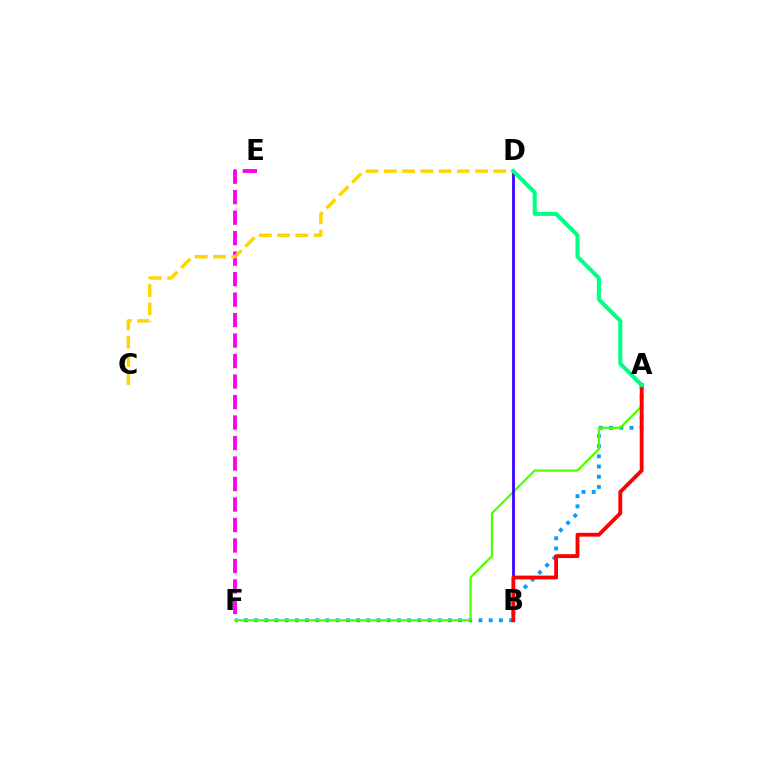{('A', 'F'): [{'color': '#009eff', 'line_style': 'dotted', 'thickness': 2.77}, {'color': '#4fff00', 'line_style': 'solid', 'thickness': 1.6}], ('B', 'D'): [{'color': '#3700ff', 'line_style': 'solid', 'thickness': 2.0}], ('A', 'B'): [{'color': '#ff0000', 'line_style': 'solid', 'thickness': 2.76}], ('E', 'F'): [{'color': '#ff00ed', 'line_style': 'dashed', 'thickness': 2.78}], ('C', 'D'): [{'color': '#ffd500', 'line_style': 'dashed', 'thickness': 2.48}], ('A', 'D'): [{'color': '#00ff86', 'line_style': 'solid', 'thickness': 2.92}]}